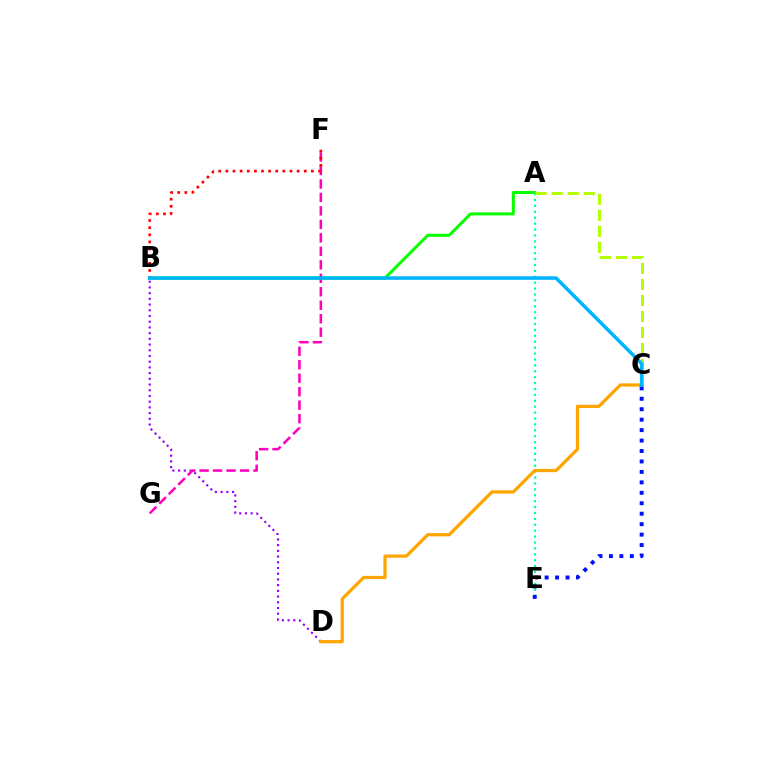{('B', 'D'): [{'color': '#9b00ff', 'line_style': 'dotted', 'thickness': 1.55}], ('A', 'B'): [{'color': '#08ff00', 'line_style': 'solid', 'thickness': 2.16}], ('A', 'E'): [{'color': '#00ff9d', 'line_style': 'dotted', 'thickness': 1.6}], ('F', 'G'): [{'color': '#ff00bd', 'line_style': 'dashed', 'thickness': 1.83}], ('B', 'F'): [{'color': '#ff0000', 'line_style': 'dotted', 'thickness': 1.94}], ('A', 'C'): [{'color': '#b3ff00', 'line_style': 'dashed', 'thickness': 2.18}], ('C', 'D'): [{'color': '#ffa500', 'line_style': 'solid', 'thickness': 2.33}], ('C', 'E'): [{'color': '#0010ff', 'line_style': 'dotted', 'thickness': 2.84}], ('B', 'C'): [{'color': '#00b5ff', 'line_style': 'solid', 'thickness': 2.54}]}